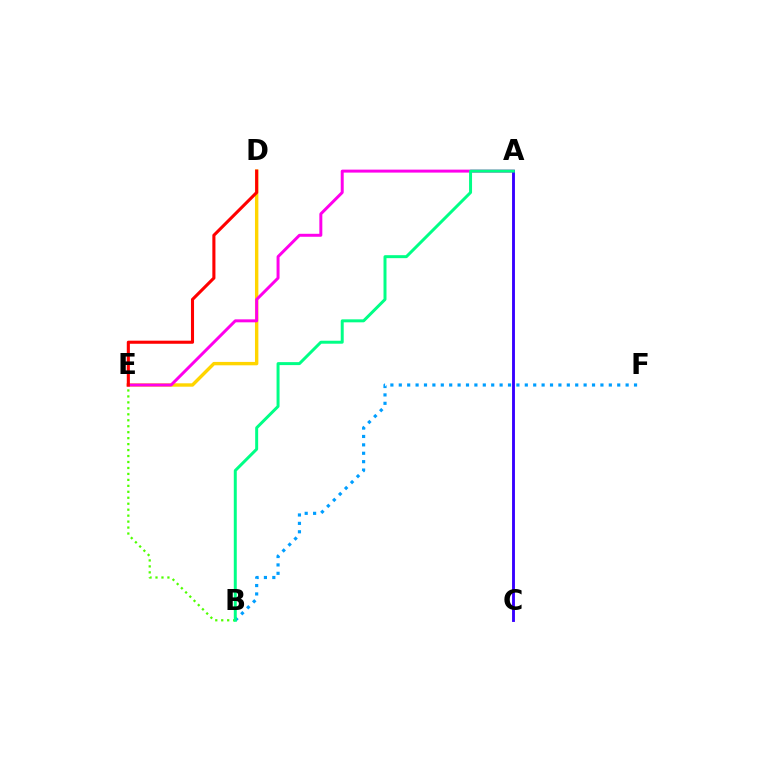{('D', 'E'): [{'color': '#ffd500', 'line_style': 'solid', 'thickness': 2.44}, {'color': '#ff0000', 'line_style': 'solid', 'thickness': 2.22}], ('B', 'E'): [{'color': '#4fff00', 'line_style': 'dotted', 'thickness': 1.62}], ('A', 'E'): [{'color': '#ff00ed', 'line_style': 'solid', 'thickness': 2.14}], ('B', 'F'): [{'color': '#009eff', 'line_style': 'dotted', 'thickness': 2.28}], ('A', 'C'): [{'color': '#3700ff', 'line_style': 'solid', 'thickness': 2.07}], ('A', 'B'): [{'color': '#00ff86', 'line_style': 'solid', 'thickness': 2.15}]}